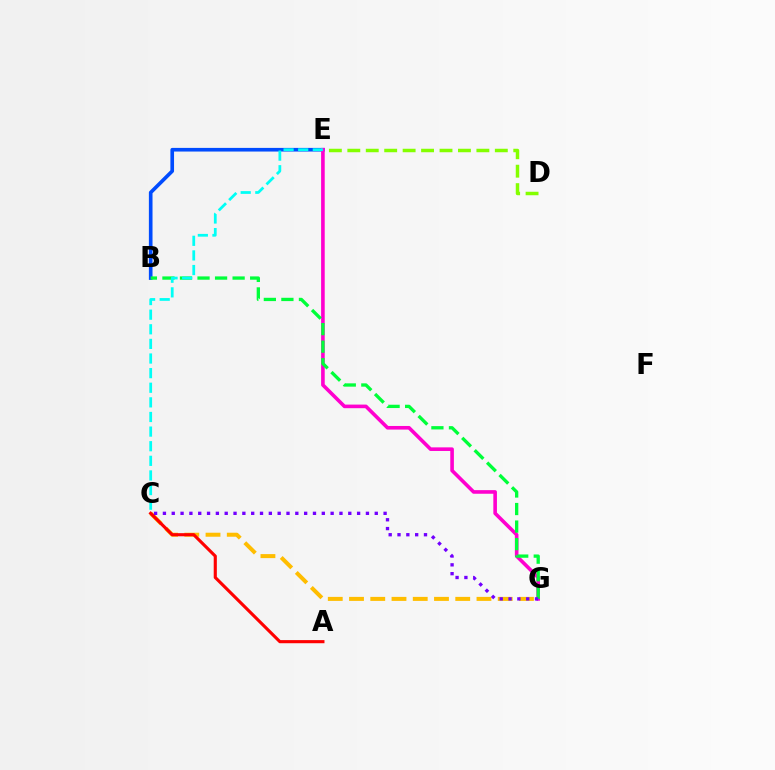{('D', 'E'): [{'color': '#84ff00', 'line_style': 'dashed', 'thickness': 2.5}], ('C', 'G'): [{'color': '#ffbd00', 'line_style': 'dashed', 'thickness': 2.89}, {'color': '#7200ff', 'line_style': 'dotted', 'thickness': 2.4}], ('B', 'E'): [{'color': '#004bff', 'line_style': 'solid', 'thickness': 2.62}], ('E', 'G'): [{'color': '#ff00cf', 'line_style': 'solid', 'thickness': 2.6}], ('B', 'G'): [{'color': '#00ff39', 'line_style': 'dashed', 'thickness': 2.38}], ('A', 'C'): [{'color': '#ff0000', 'line_style': 'solid', 'thickness': 2.25}], ('C', 'E'): [{'color': '#00fff6', 'line_style': 'dashed', 'thickness': 1.99}]}